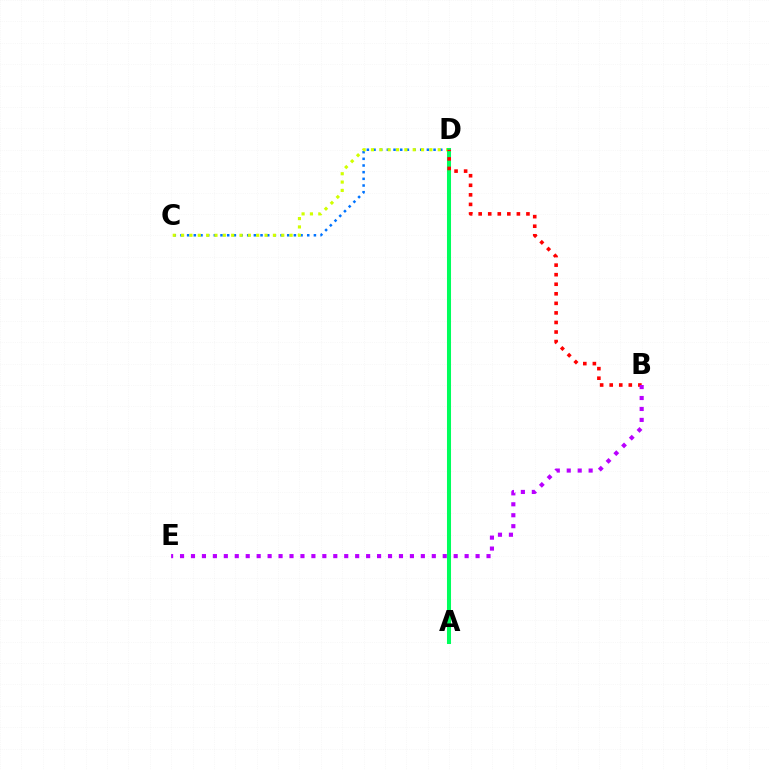{('C', 'D'): [{'color': '#0074ff', 'line_style': 'dotted', 'thickness': 1.81}, {'color': '#d1ff00', 'line_style': 'dotted', 'thickness': 2.27}], ('A', 'D'): [{'color': '#00ff5c', 'line_style': 'solid', 'thickness': 2.91}], ('B', 'D'): [{'color': '#ff0000', 'line_style': 'dotted', 'thickness': 2.6}], ('B', 'E'): [{'color': '#b900ff', 'line_style': 'dotted', 'thickness': 2.97}]}